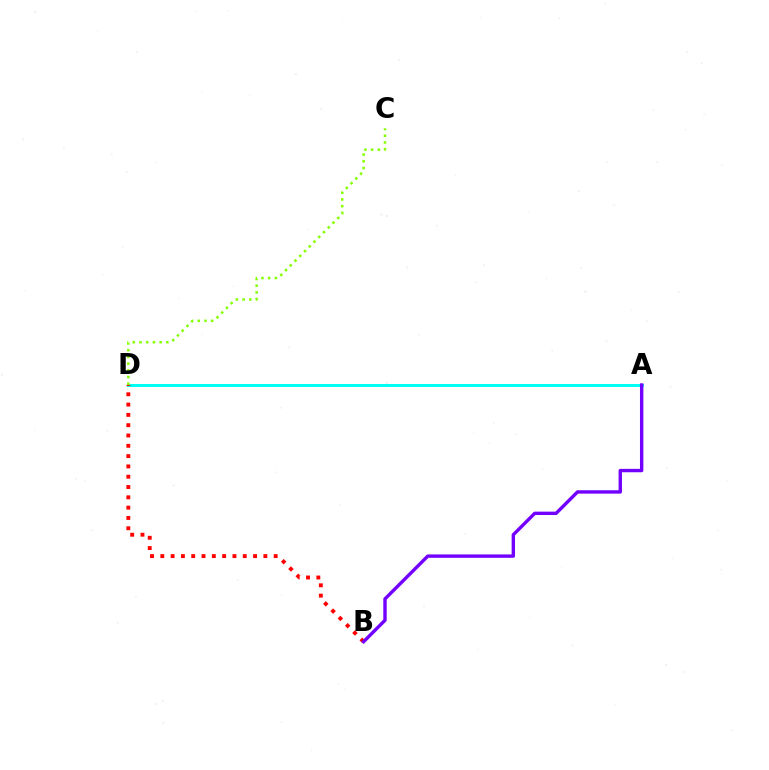{('A', 'D'): [{'color': '#00fff6', 'line_style': 'solid', 'thickness': 2.15}], ('C', 'D'): [{'color': '#84ff00', 'line_style': 'dotted', 'thickness': 1.82}], ('B', 'D'): [{'color': '#ff0000', 'line_style': 'dotted', 'thickness': 2.8}], ('A', 'B'): [{'color': '#7200ff', 'line_style': 'solid', 'thickness': 2.44}]}